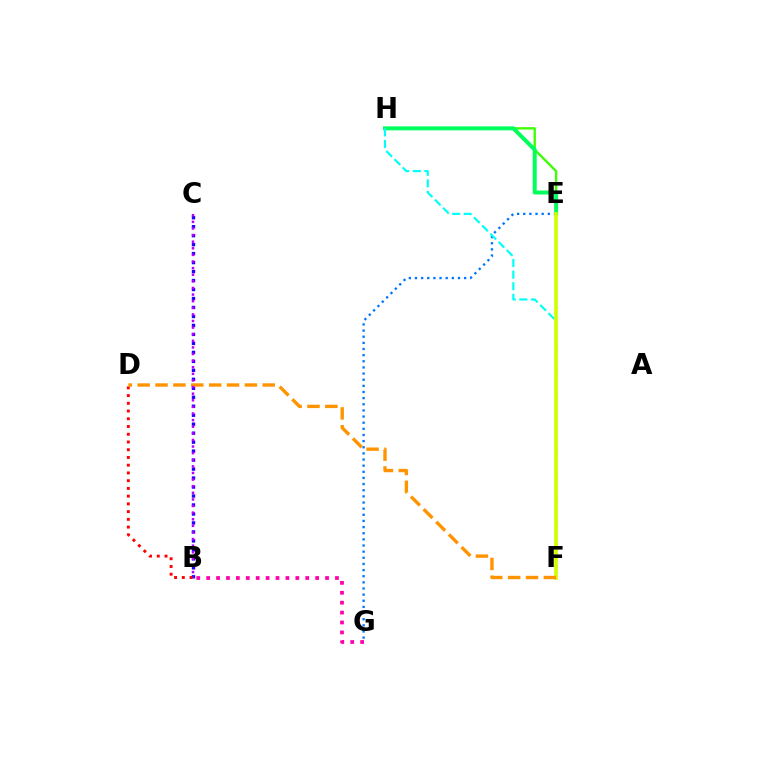{('E', 'G'): [{'color': '#0074ff', 'line_style': 'dotted', 'thickness': 1.67}], ('E', 'H'): [{'color': '#3dff00', 'line_style': 'solid', 'thickness': 1.7}, {'color': '#00ff5c', 'line_style': 'solid', 'thickness': 2.87}], ('F', 'H'): [{'color': '#00fff6', 'line_style': 'dashed', 'thickness': 1.58}], ('B', 'C'): [{'color': '#2500ff', 'line_style': 'dotted', 'thickness': 2.44}, {'color': '#b900ff', 'line_style': 'dotted', 'thickness': 1.8}], ('E', 'F'): [{'color': '#d1ff00', 'line_style': 'solid', 'thickness': 2.64}], ('B', 'D'): [{'color': '#ff0000', 'line_style': 'dotted', 'thickness': 2.1}], ('D', 'F'): [{'color': '#ff9400', 'line_style': 'dashed', 'thickness': 2.43}], ('B', 'G'): [{'color': '#ff00ac', 'line_style': 'dotted', 'thickness': 2.69}]}